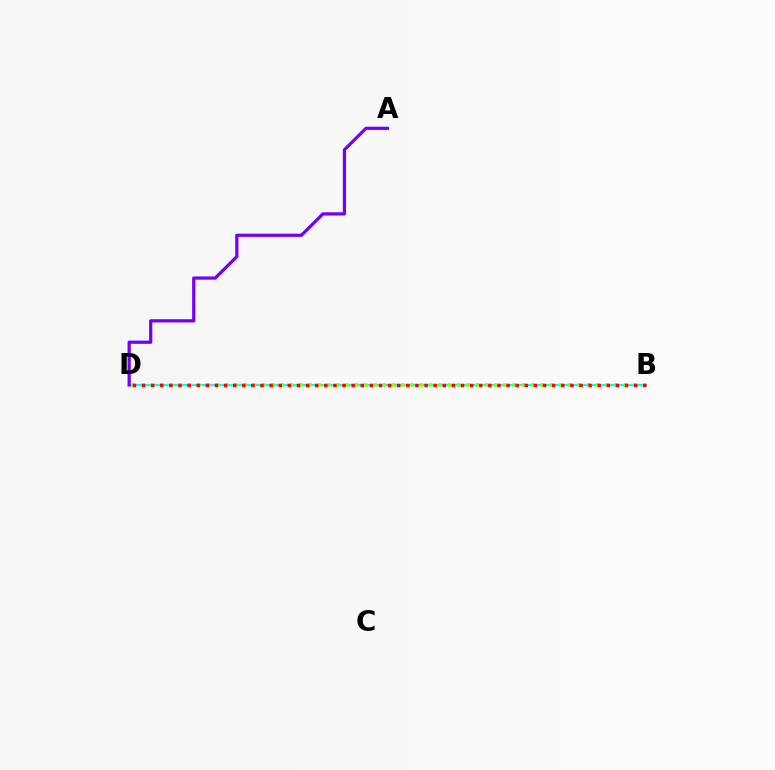{('B', 'D'): [{'color': '#00fff6', 'line_style': 'solid', 'thickness': 1.6}, {'color': '#84ff00', 'line_style': 'dotted', 'thickness': 2.52}, {'color': '#ff0000', 'line_style': 'dotted', 'thickness': 2.48}], ('A', 'D'): [{'color': '#7200ff', 'line_style': 'solid', 'thickness': 2.32}]}